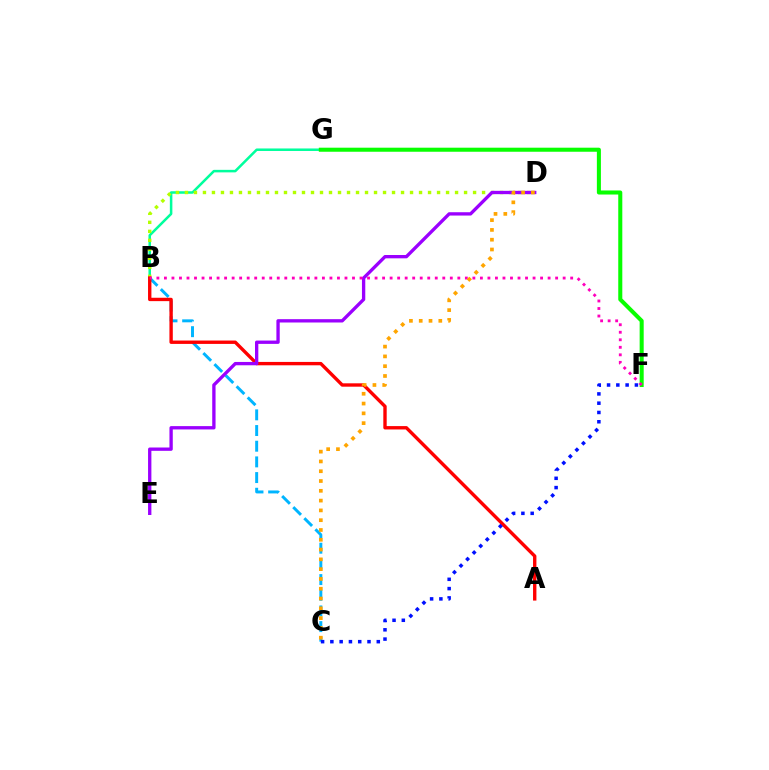{('B', 'G'): [{'color': '#00ff9d', 'line_style': 'solid', 'thickness': 1.82}], ('B', 'D'): [{'color': '#b3ff00', 'line_style': 'dotted', 'thickness': 2.45}], ('B', 'C'): [{'color': '#00b5ff', 'line_style': 'dashed', 'thickness': 2.13}], ('F', 'G'): [{'color': '#08ff00', 'line_style': 'solid', 'thickness': 2.92}], ('A', 'B'): [{'color': '#ff0000', 'line_style': 'solid', 'thickness': 2.43}], ('D', 'E'): [{'color': '#9b00ff', 'line_style': 'solid', 'thickness': 2.39}], ('B', 'F'): [{'color': '#ff00bd', 'line_style': 'dotted', 'thickness': 2.04}], ('C', 'F'): [{'color': '#0010ff', 'line_style': 'dotted', 'thickness': 2.52}], ('C', 'D'): [{'color': '#ffa500', 'line_style': 'dotted', 'thickness': 2.66}]}